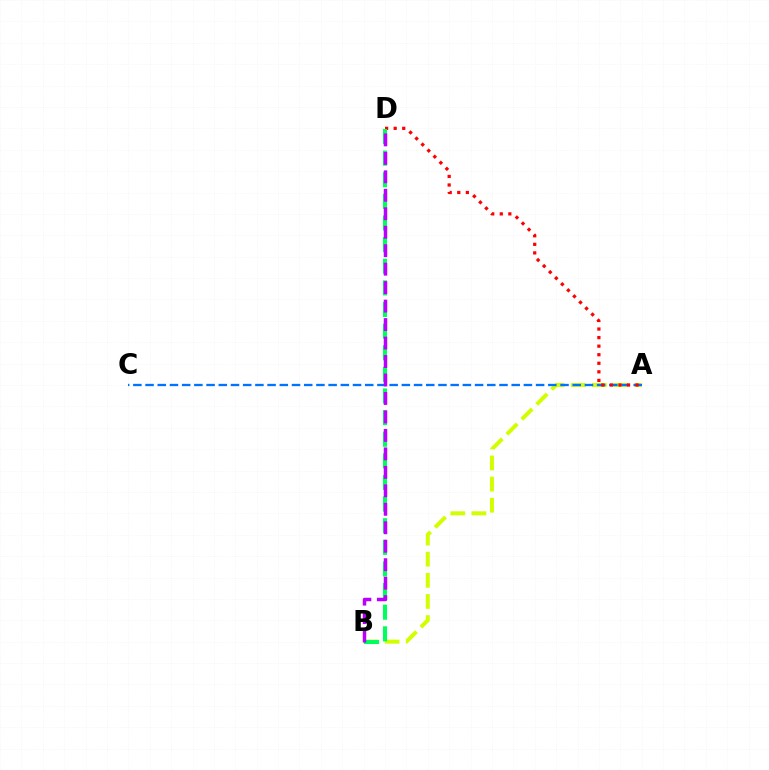{('A', 'B'): [{'color': '#d1ff00', 'line_style': 'dashed', 'thickness': 2.87}], ('A', 'C'): [{'color': '#0074ff', 'line_style': 'dashed', 'thickness': 1.66}], ('A', 'D'): [{'color': '#ff0000', 'line_style': 'dotted', 'thickness': 2.33}], ('B', 'D'): [{'color': '#00ff5c', 'line_style': 'dashed', 'thickness': 2.94}, {'color': '#b900ff', 'line_style': 'dashed', 'thickness': 2.51}]}